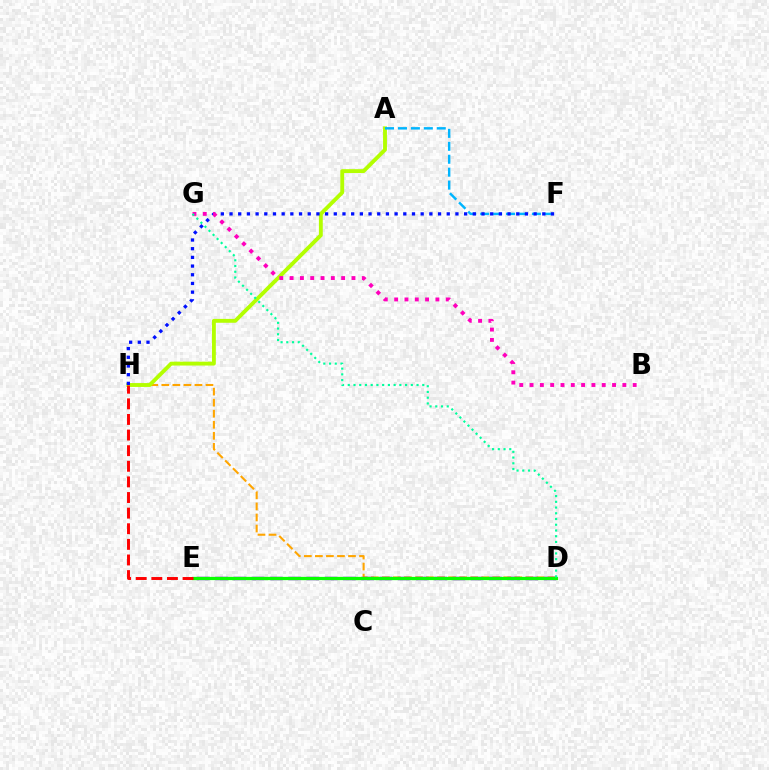{('D', 'H'): [{'color': '#ffa500', 'line_style': 'dashed', 'thickness': 1.5}], ('D', 'E'): [{'color': '#9b00ff', 'line_style': 'dashed', 'thickness': 2.48}, {'color': '#08ff00', 'line_style': 'solid', 'thickness': 2.34}], ('A', 'H'): [{'color': '#b3ff00', 'line_style': 'solid', 'thickness': 2.78}], ('E', 'H'): [{'color': '#ff0000', 'line_style': 'dashed', 'thickness': 2.12}], ('A', 'F'): [{'color': '#00b5ff', 'line_style': 'dashed', 'thickness': 1.76}], ('F', 'H'): [{'color': '#0010ff', 'line_style': 'dotted', 'thickness': 2.36}], ('B', 'G'): [{'color': '#ff00bd', 'line_style': 'dotted', 'thickness': 2.8}], ('D', 'G'): [{'color': '#00ff9d', 'line_style': 'dotted', 'thickness': 1.56}]}